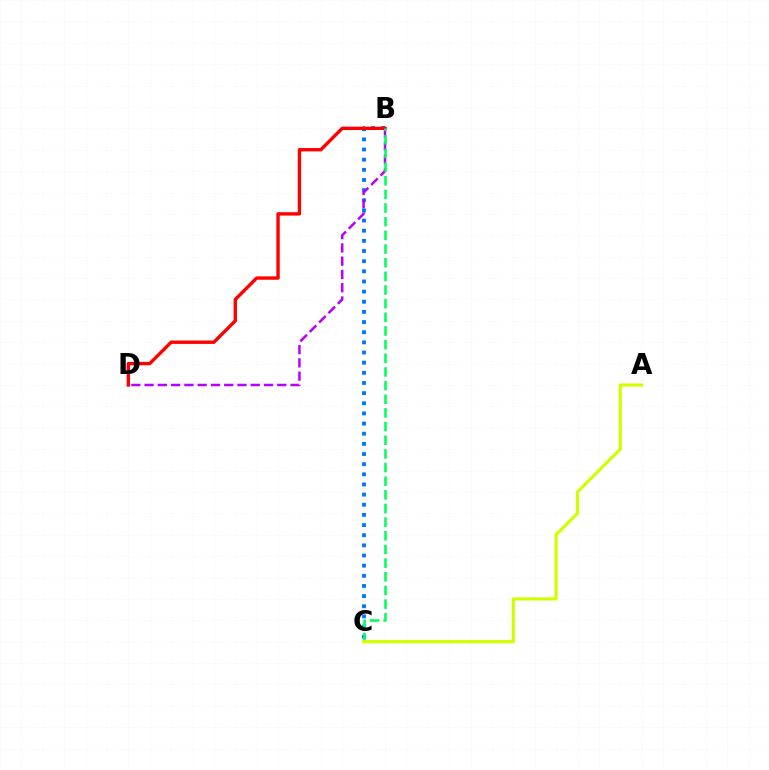{('B', 'C'): [{'color': '#0074ff', 'line_style': 'dotted', 'thickness': 2.76}, {'color': '#00ff5c', 'line_style': 'dashed', 'thickness': 1.86}], ('B', 'D'): [{'color': '#ff0000', 'line_style': 'solid', 'thickness': 2.43}, {'color': '#b900ff', 'line_style': 'dashed', 'thickness': 1.8}], ('A', 'C'): [{'color': '#d1ff00', 'line_style': 'solid', 'thickness': 2.28}]}